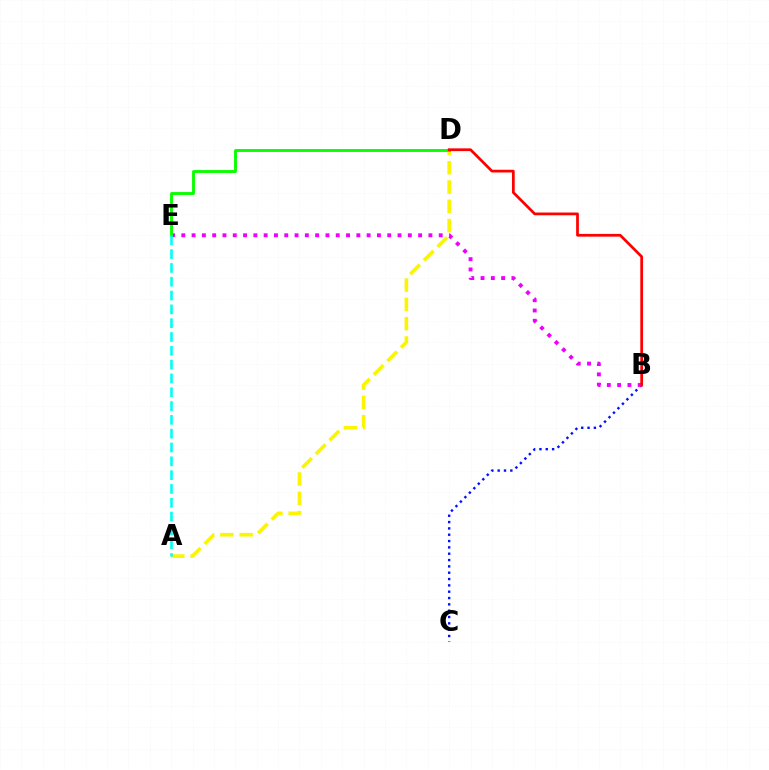{('B', 'C'): [{'color': '#0010ff', 'line_style': 'dotted', 'thickness': 1.72}], ('B', 'E'): [{'color': '#ee00ff', 'line_style': 'dotted', 'thickness': 2.8}], ('A', 'D'): [{'color': '#fcf500', 'line_style': 'dashed', 'thickness': 2.62}], ('D', 'E'): [{'color': '#08ff00', 'line_style': 'solid', 'thickness': 2.07}], ('A', 'E'): [{'color': '#00fff6', 'line_style': 'dashed', 'thickness': 1.88}], ('B', 'D'): [{'color': '#ff0000', 'line_style': 'solid', 'thickness': 1.97}]}